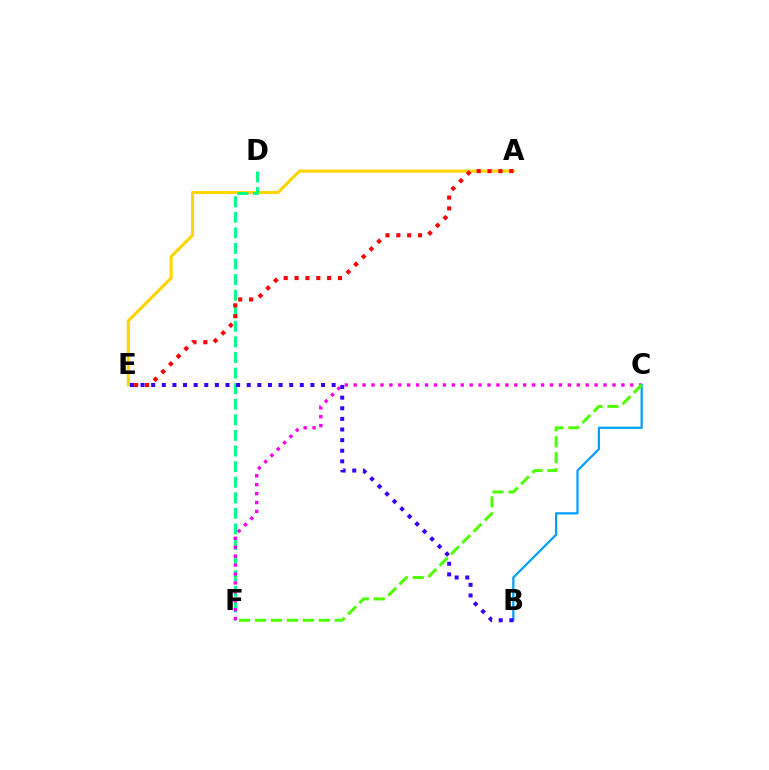{('A', 'E'): [{'color': '#ffd500', 'line_style': 'solid', 'thickness': 2.21}, {'color': '#ff0000', 'line_style': 'dotted', 'thickness': 2.95}], ('D', 'F'): [{'color': '#00ff86', 'line_style': 'dashed', 'thickness': 2.12}], ('C', 'F'): [{'color': '#ff00ed', 'line_style': 'dotted', 'thickness': 2.42}, {'color': '#4fff00', 'line_style': 'dashed', 'thickness': 2.17}], ('B', 'C'): [{'color': '#009eff', 'line_style': 'solid', 'thickness': 1.59}], ('B', 'E'): [{'color': '#3700ff', 'line_style': 'dotted', 'thickness': 2.88}]}